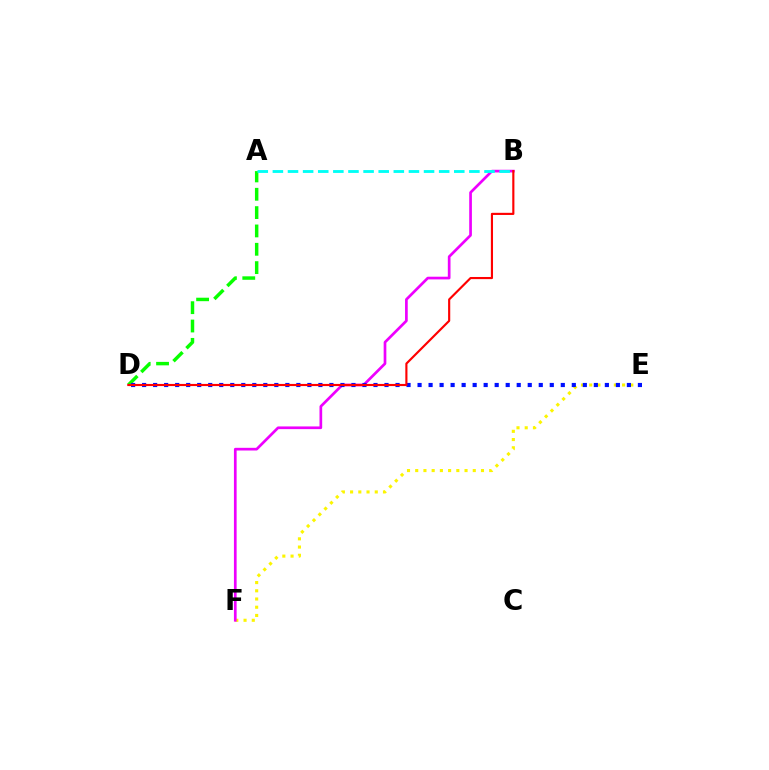{('E', 'F'): [{'color': '#fcf500', 'line_style': 'dotted', 'thickness': 2.23}], ('B', 'F'): [{'color': '#ee00ff', 'line_style': 'solid', 'thickness': 1.94}], ('A', 'D'): [{'color': '#08ff00', 'line_style': 'dashed', 'thickness': 2.49}], ('A', 'B'): [{'color': '#00fff6', 'line_style': 'dashed', 'thickness': 2.05}], ('D', 'E'): [{'color': '#0010ff', 'line_style': 'dotted', 'thickness': 2.99}], ('B', 'D'): [{'color': '#ff0000', 'line_style': 'solid', 'thickness': 1.55}]}